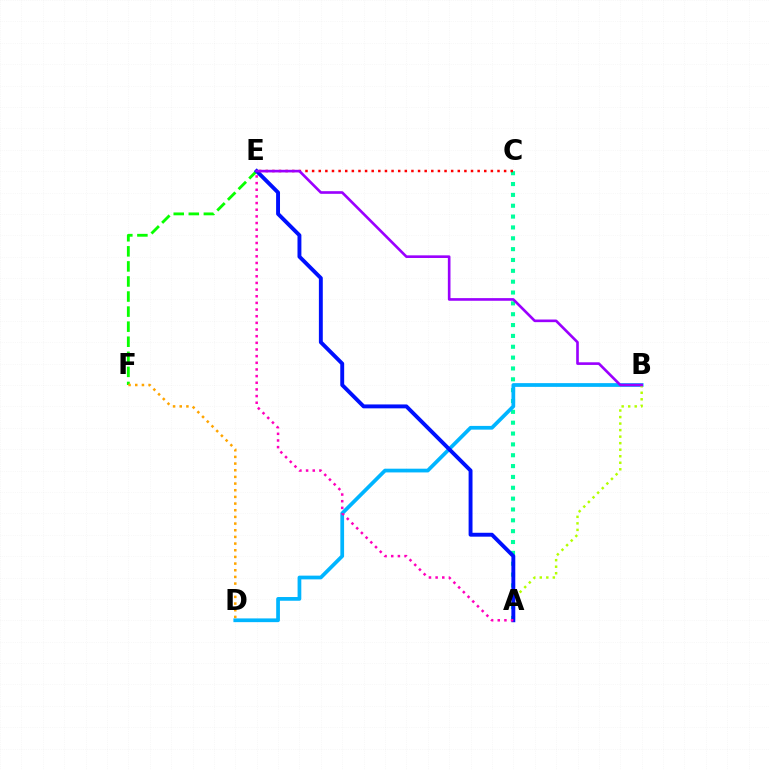{('A', 'C'): [{'color': '#00ff9d', 'line_style': 'dotted', 'thickness': 2.95}], ('B', 'D'): [{'color': '#00b5ff', 'line_style': 'solid', 'thickness': 2.69}], ('E', 'F'): [{'color': '#08ff00', 'line_style': 'dashed', 'thickness': 2.05}], ('A', 'B'): [{'color': '#b3ff00', 'line_style': 'dotted', 'thickness': 1.77}], ('A', 'E'): [{'color': '#0010ff', 'line_style': 'solid', 'thickness': 2.81}, {'color': '#ff00bd', 'line_style': 'dotted', 'thickness': 1.81}], ('C', 'E'): [{'color': '#ff0000', 'line_style': 'dotted', 'thickness': 1.8}], ('D', 'F'): [{'color': '#ffa500', 'line_style': 'dotted', 'thickness': 1.81}], ('B', 'E'): [{'color': '#9b00ff', 'line_style': 'solid', 'thickness': 1.9}]}